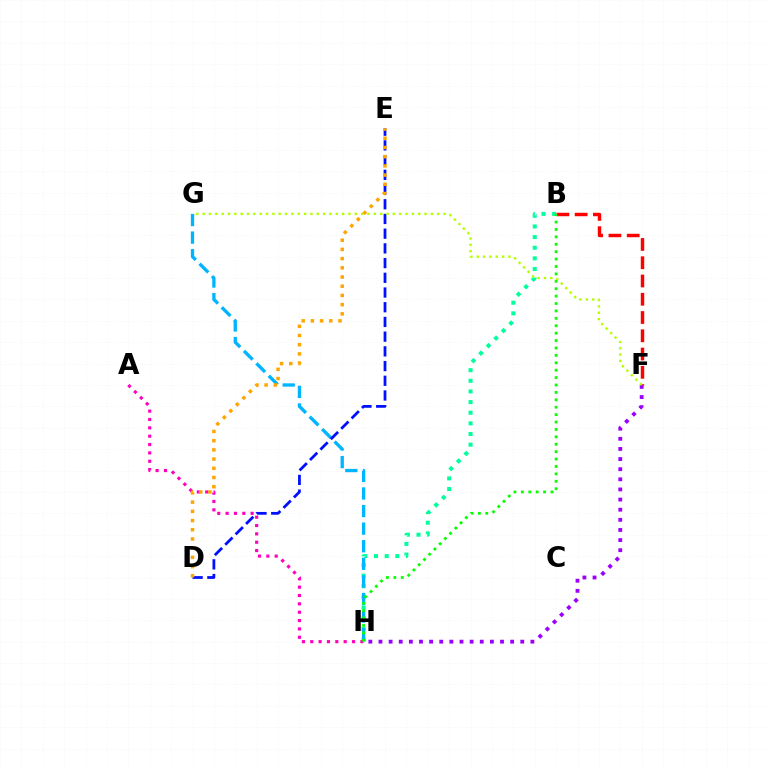{('B', 'H'): [{'color': '#00ff9d', 'line_style': 'dotted', 'thickness': 2.89}, {'color': '#08ff00', 'line_style': 'dotted', 'thickness': 2.01}], ('B', 'F'): [{'color': '#ff0000', 'line_style': 'dashed', 'thickness': 2.48}], ('G', 'H'): [{'color': '#00b5ff', 'line_style': 'dashed', 'thickness': 2.39}], ('F', 'H'): [{'color': '#9b00ff', 'line_style': 'dotted', 'thickness': 2.75}], ('A', 'H'): [{'color': '#ff00bd', 'line_style': 'dotted', 'thickness': 2.27}], ('D', 'E'): [{'color': '#0010ff', 'line_style': 'dashed', 'thickness': 2.0}, {'color': '#ffa500', 'line_style': 'dotted', 'thickness': 2.5}], ('F', 'G'): [{'color': '#b3ff00', 'line_style': 'dotted', 'thickness': 1.72}]}